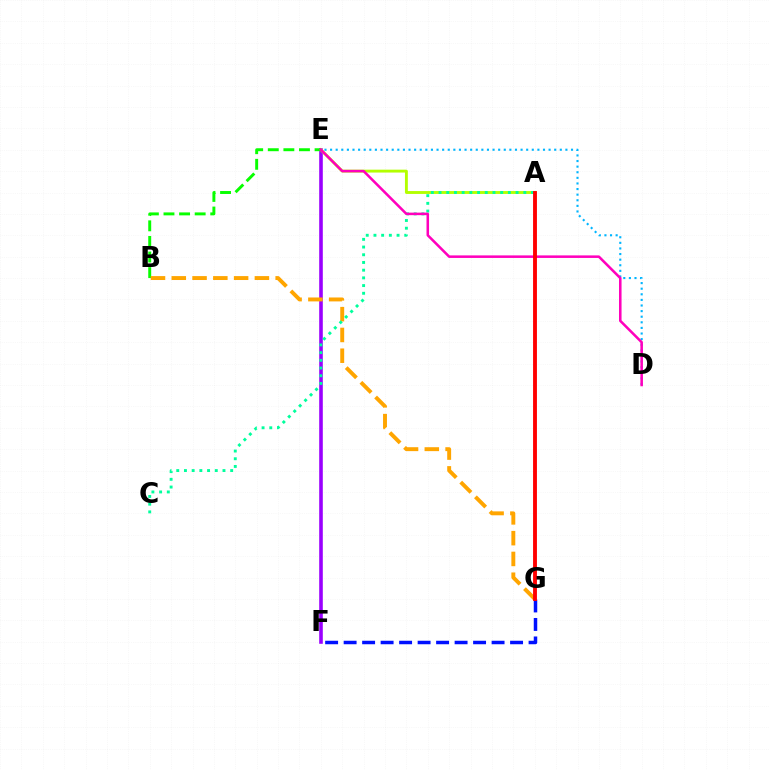{('E', 'F'): [{'color': '#9b00ff', 'line_style': 'solid', 'thickness': 2.59}], ('D', 'E'): [{'color': '#00b5ff', 'line_style': 'dotted', 'thickness': 1.52}, {'color': '#ff00bd', 'line_style': 'solid', 'thickness': 1.83}], ('F', 'G'): [{'color': '#0010ff', 'line_style': 'dashed', 'thickness': 2.51}], ('A', 'E'): [{'color': '#b3ff00', 'line_style': 'solid', 'thickness': 2.07}], ('B', 'E'): [{'color': '#08ff00', 'line_style': 'dashed', 'thickness': 2.12}], ('B', 'G'): [{'color': '#ffa500', 'line_style': 'dashed', 'thickness': 2.82}], ('A', 'C'): [{'color': '#00ff9d', 'line_style': 'dotted', 'thickness': 2.09}], ('A', 'G'): [{'color': '#ff0000', 'line_style': 'solid', 'thickness': 2.78}]}